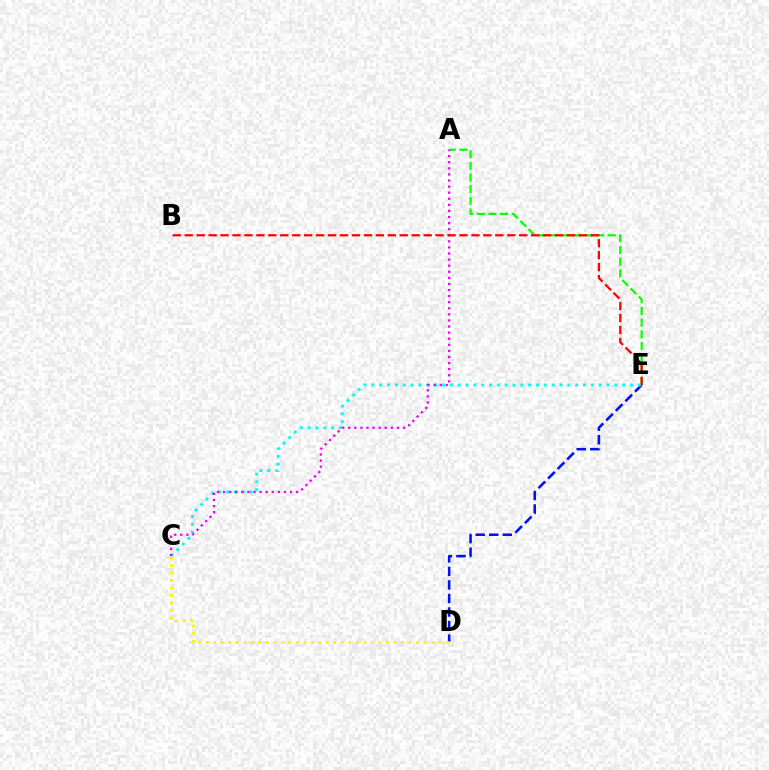{('D', 'E'): [{'color': '#0010ff', 'line_style': 'dashed', 'thickness': 1.84}], ('A', 'E'): [{'color': '#08ff00', 'line_style': 'dashed', 'thickness': 1.58}], ('C', 'E'): [{'color': '#00fff6', 'line_style': 'dotted', 'thickness': 2.13}], ('A', 'C'): [{'color': '#ee00ff', 'line_style': 'dotted', 'thickness': 1.65}], ('B', 'E'): [{'color': '#ff0000', 'line_style': 'dashed', 'thickness': 1.62}], ('C', 'D'): [{'color': '#fcf500', 'line_style': 'dotted', 'thickness': 2.04}]}